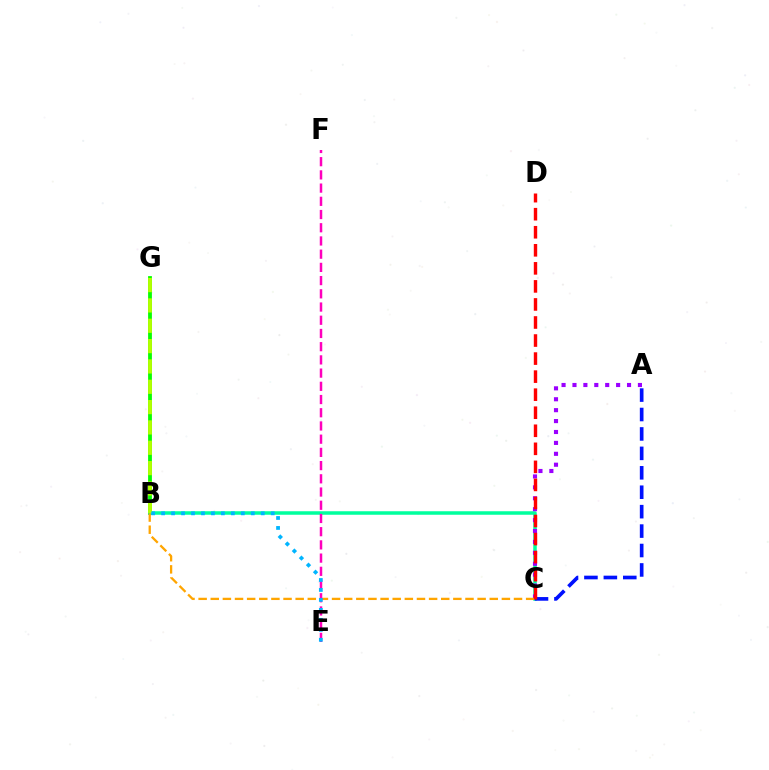{('B', 'G'): [{'color': '#08ff00', 'line_style': 'solid', 'thickness': 2.73}, {'color': '#b3ff00', 'line_style': 'dashed', 'thickness': 2.76}], ('B', 'C'): [{'color': '#00ff9d', 'line_style': 'solid', 'thickness': 2.53}, {'color': '#ffa500', 'line_style': 'dashed', 'thickness': 1.65}], ('A', 'C'): [{'color': '#9b00ff', 'line_style': 'dotted', 'thickness': 2.96}, {'color': '#0010ff', 'line_style': 'dashed', 'thickness': 2.64}], ('C', 'D'): [{'color': '#ff0000', 'line_style': 'dashed', 'thickness': 2.45}], ('E', 'F'): [{'color': '#ff00bd', 'line_style': 'dashed', 'thickness': 1.8}], ('B', 'E'): [{'color': '#00b5ff', 'line_style': 'dotted', 'thickness': 2.71}]}